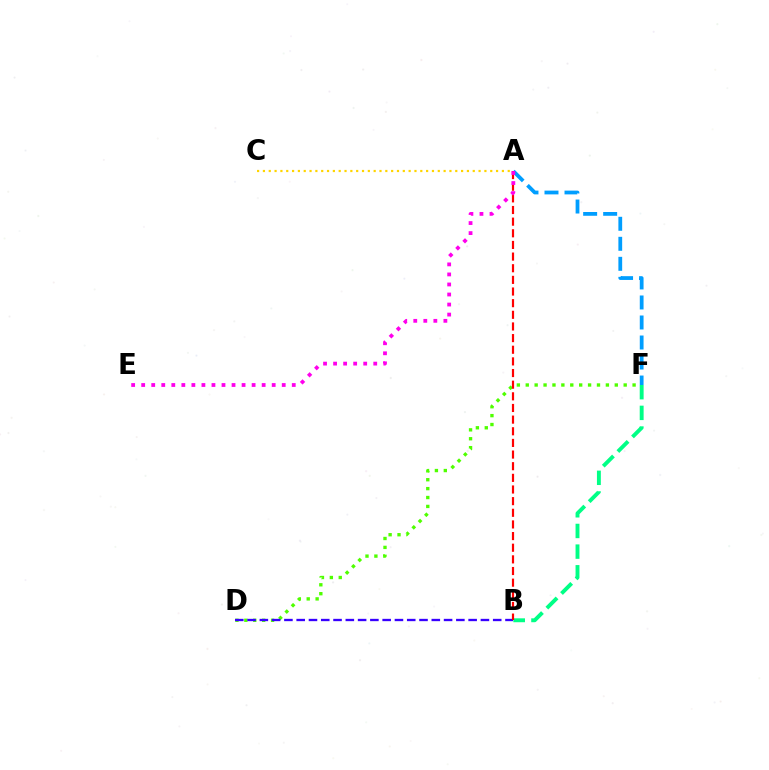{('D', 'F'): [{'color': '#4fff00', 'line_style': 'dotted', 'thickness': 2.42}], ('B', 'D'): [{'color': '#3700ff', 'line_style': 'dashed', 'thickness': 1.67}], ('A', 'C'): [{'color': '#ffd500', 'line_style': 'dotted', 'thickness': 1.58}], ('B', 'F'): [{'color': '#00ff86', 'line_style': 'dashed', 'thickness': 2.81}], ('A', 'F'): [{'color': '#009eff', 'line_style': 'dashed', 'thickness': 2.72}], ('A', 'B'): [{'color': '#ff0000', 'line_style': 'dashed', 'thickness': 1.58}], ('A', 'E'): [{'color': '#ff00ed', 'line_style': 'dotted', 'thickness': 2.73}]}